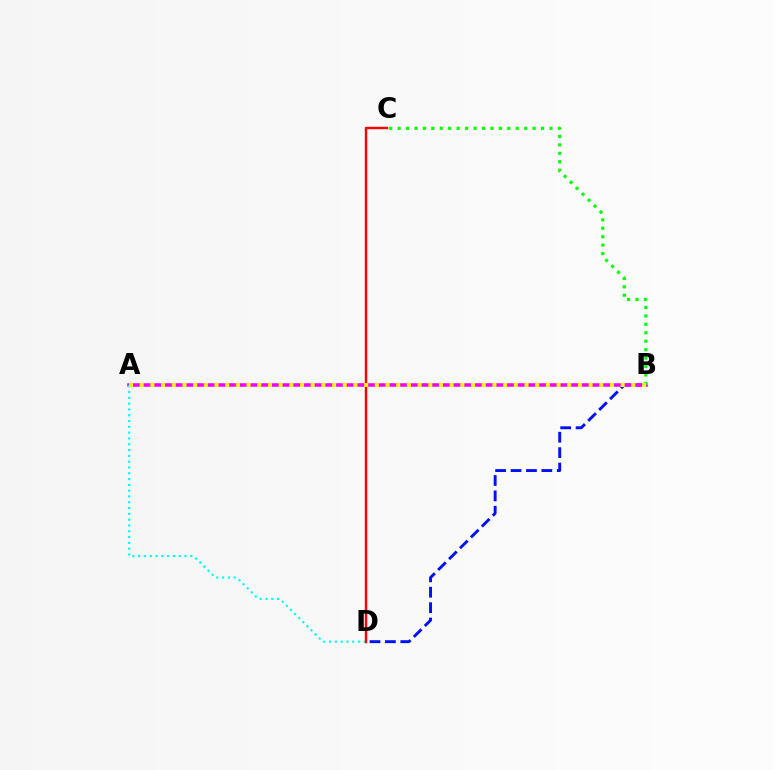{('B', 'D'): [{'color': '#0010ff', 'line_style': 'dashed', 'thickness': 2.09}], ('A', 'B'): [{'color': '#ee00ff', 'line_style': 'solid', 'thickness': 2.54}, {'color': '#fcf500', 'line_style': 'dotted', 'thickness': 2.9}], ('A', 'D'): [{'color': '#00fff6', 'line_style': 'dotted', 'thickness': 1.58}], ('B', 'C'): [{'color': '#08ff00', 'line_style': 'dotted', 'thickness': 2.29}], ('C', 'D'): [{'color': '#ff0000', 'line_style': 'solid', 'thickness': 1.75}]}